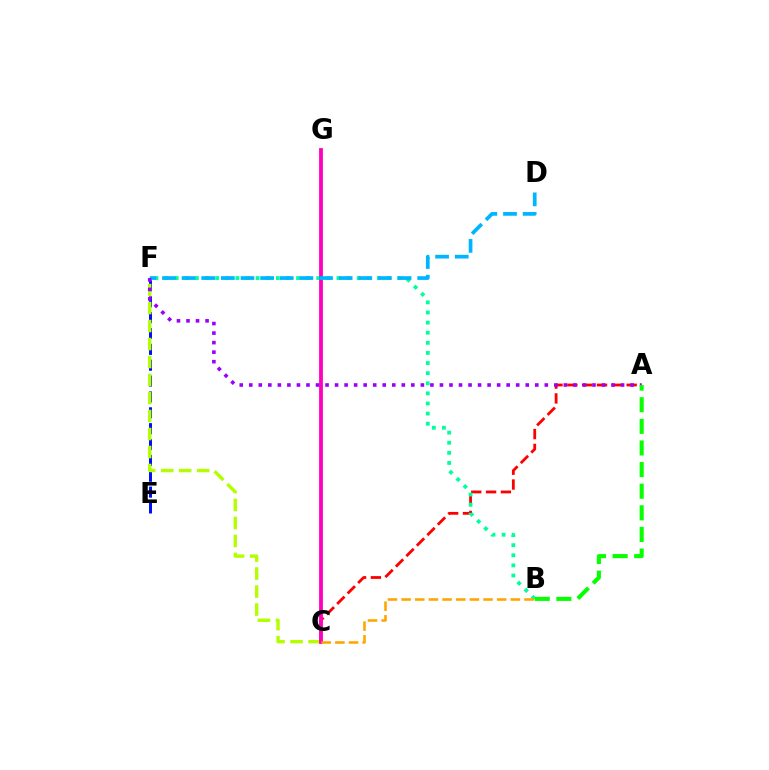{('E', 'F'): [{'color': '#0010ff', 'line_style': 'dashed', 'thickness': 2.15}], ('C', 'F'): [{'color': '#b3ff00', 'line_style': 'dashed', 'thickness': 2.44}], ('A', 'C'): [{'color': '#ff0000', 'line_style': 'dashed', 'thickness': 2.01}], ('B', 'F'): [{'color': '#00ff9d', 'line_style': 'dotted', 'thickness': 2.75}], ('C', 'G'): [{'color': '#ff00bd', 'line_style': 'solid', 'thickness': 2.74}], ('D', 'F'): [{'color': '#00b5ff', 'line_style': 'dashed', 'thickness': 2.67}], ('B', 'C'): [{'color': '#ffa500', 'line_style': 'dashed', 'thickness': 1.85}], ('A', 'F'): [{'color': '#9b00ff', 'line_style': 'dotted', 'thickness': 2.59}], ('A', 'B'): [{'color': '#08ff00', 'line_style': 'dashed', 'thickness': 2.94}]}